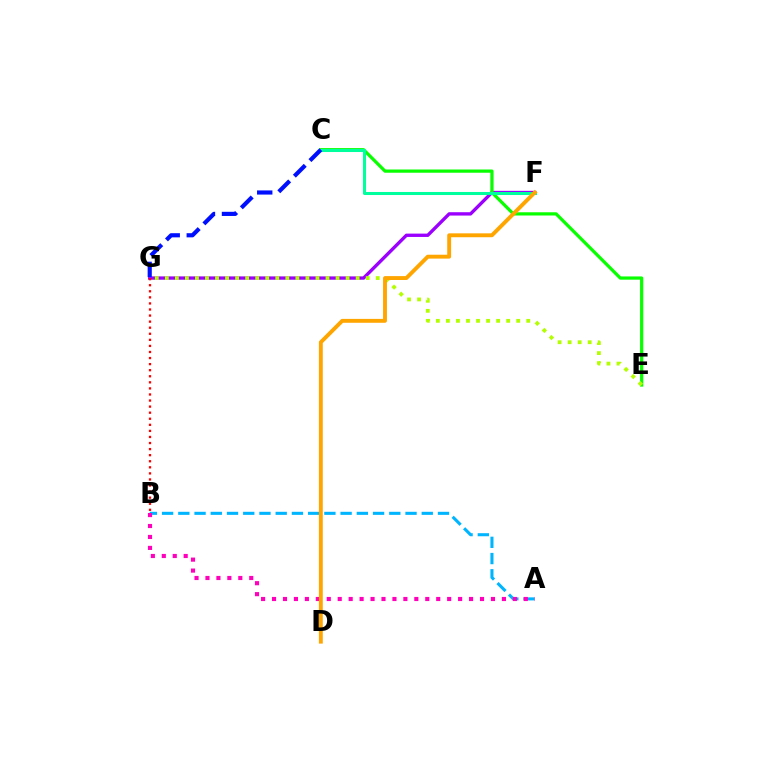{('F', 'G'): [{'color': '#9b00ff', 'line_style': 'solid', 'thickness': 2.41}], ('C', 'E'): [{'color': '#08ff00', 'line_style': 'solid', 'thickness': 2.33}], ('A', 'B'): [{'color': '#00b5ff', 'line_style': 'dashed', 'thickness': 2.2}, {'color': '#ff00bd', 'line_style': 'dotted', 'thickness': 2.97}], ('E', 'G'): [{'color': '#b3ff00', 'line_style': 'dotted', 'thickness': 2.73}], ('B', 'G'): [{'color': '#ff0000', 'line_style': 'dotted', 'thickness': 1.65}], ('C', 'F'): [{'color': '#00ff9d', 'line_style': 'solid', 'thickness': 2.19}], ('C', 'G'): [{'color': '#0010ff', 'line_style': 'dashed', 'thickness': 2.99}], ('D', 'F'): [{'color': '#ffa500', 'line_style': 'solid', 'thickness': 2.8}]}